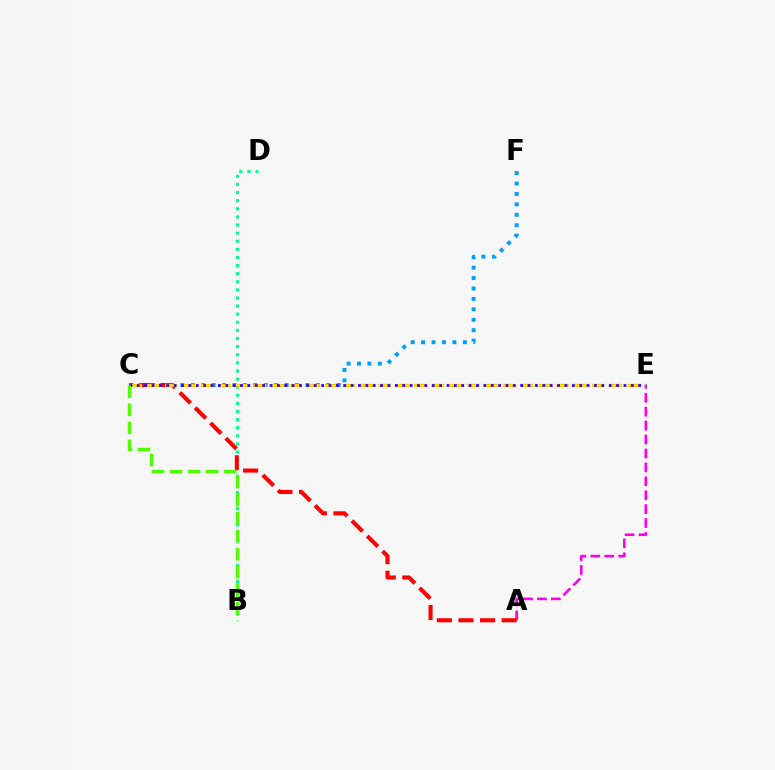{('A', 'E'): [{'color': '#ff00ed', 'line_style': 'dashed', 'thickness': 1.89}], ('B', 'D'): [{'color': '#00ff86', 'line_style': 'dotted', 'thickness': 2.2}], ('C', 'F'): [{'color': '#009eff', 'line_style': 'dotted', 'thickness': 2.83}], ('A', 'C'): [{'color': '#ff0000', 'line_style': 'dashed', 'thickness': 2.93}], ('C', 'E'): [{'color': '#ffd500', 'line_style': 'dashed', 'thickness': 2.42}, {'color': '#3700ff', 'line_style': 'dotted', 'thickness': 2.0}], ('B', 'C'): [{'color': '#4fff00', 'line_style': 'dashed', 'thickness': 2.45}]}